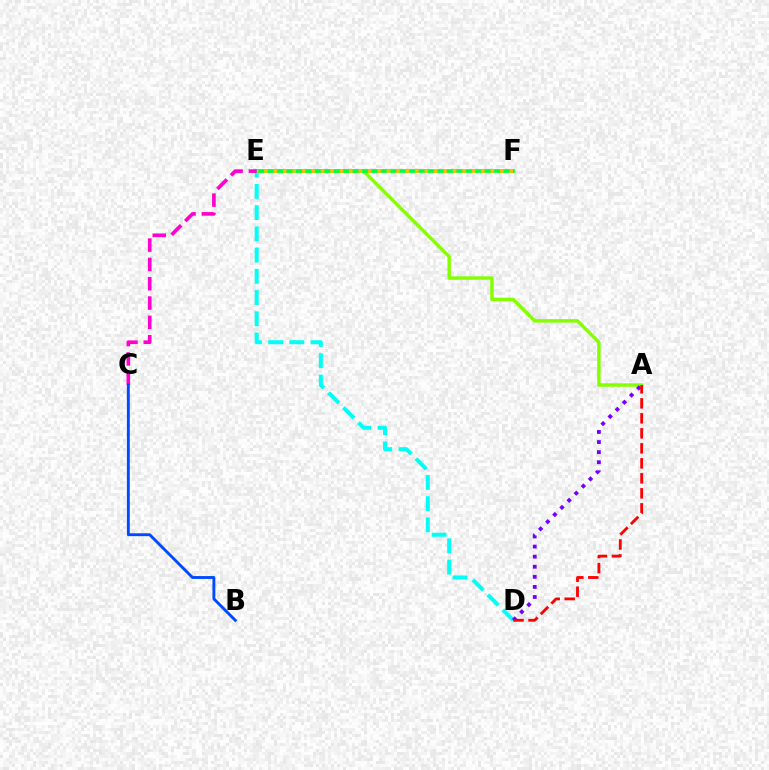{('A', 'E'): [{'color': '#84ff00', 'line_style': 'solid', 'thickness': 2.48}], ('D', 'E'): [{'color': '#00fff6', 'line_style': 'dashed', 'thickness': 2.88}], ('A', 'D'): [{'color': '#7200ff', 'line_style': 'dotted', 'thickness': 2.74}, {'color': '#ff0000', 'line_style': 'dashed', 'thickness': 2.04}], ('E', 'F'): [{'color': '#00ff39', 'line_style': 'solid', 'thickness': 2.66}, {'color': '#ffbd00', 'line_style': 'dotted', 'thickness': 2.56}], ('C', 'E'): [{'color': '#ff00cf', 'line_style': 'dashed', 'thickness': 2.62}], ('B', 'C'): [{'color': '#004bff', 'line_style': 'solid', 'thickness': 2.08}]}